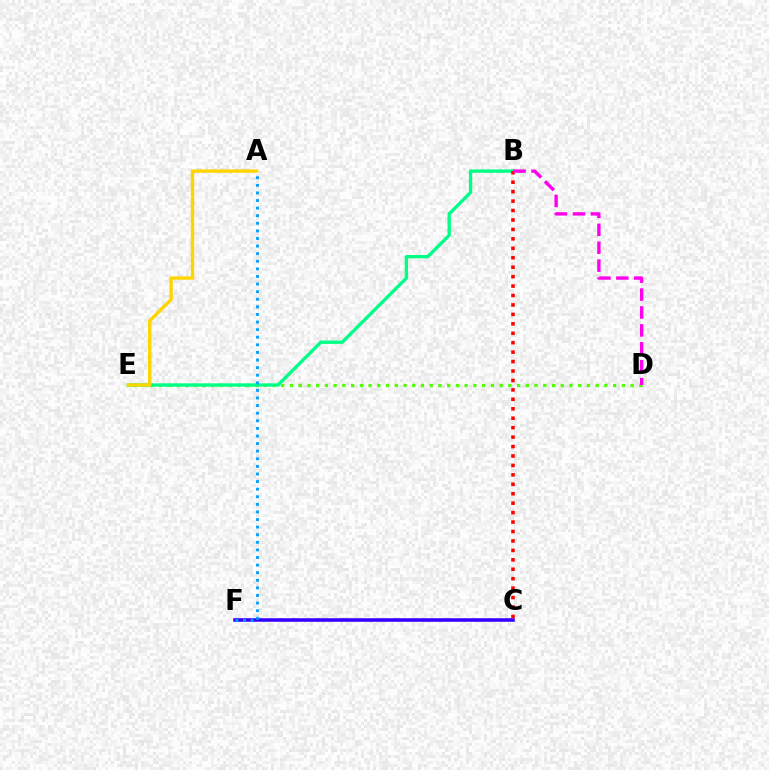{('C', 'F'): [{'color': '#3700ff', 'line_style': 'solid', 'thickness': 2.57}], ('D', 'E'): [{'color': '#4fff00', 'line_style': 'dotted', 'thickness': 2.37}], ('B', 'E'): [{'color': '#00ff86', 'line_style': 'solid', 'thickness': 2.4}], ('A', 'F'): [{'color': '#009eff', 'line_style': 'dotted', 'thickness': 2.06}], ('B', 'C'): [{'color': '#ff0000', 'line_style': 'dotted', 'thickness': 2.56}], ('A', 'E'): [{'color': '#ffd500', 'line_style': 'solid', 'thickness': 2.42}], ('B', 'D'): [{'color': '#ff00ed', 'line_style': 'dashed', 'thickness': 2.43}]}